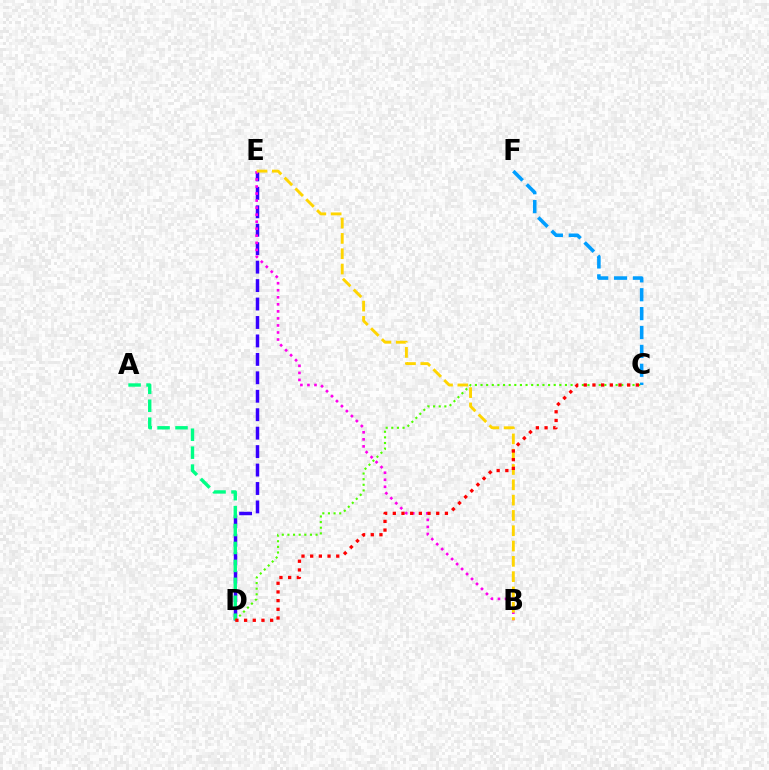{('D', 'E'): [{'color': '#3700ff', 'line_style': 'dashed', 'thickness': 2.51}], ('C', 'F'): [{'color': '#009eff', 'line_style': 'dashed', 'thickness': 2.57}], ('B', 'E'): [{'color': '#ff00ed', 'line_style': 'dotted', 'thickness': 1.91}, {'color': '#ffd500', 'line_style': 'dashed', 'thickness': 2.08}], ('A', 'D'): [{'color': '#00ff86', 'line_style': 'dashed', 'thickness': 2.44}], ('C', 'D'): [{'color': '#4fff00', 'line_style': 'dotted', 'thickness': 1.53}, {'color': '#ff0000', 'line_style': 'dotted', 'thickness': 2.36}]}